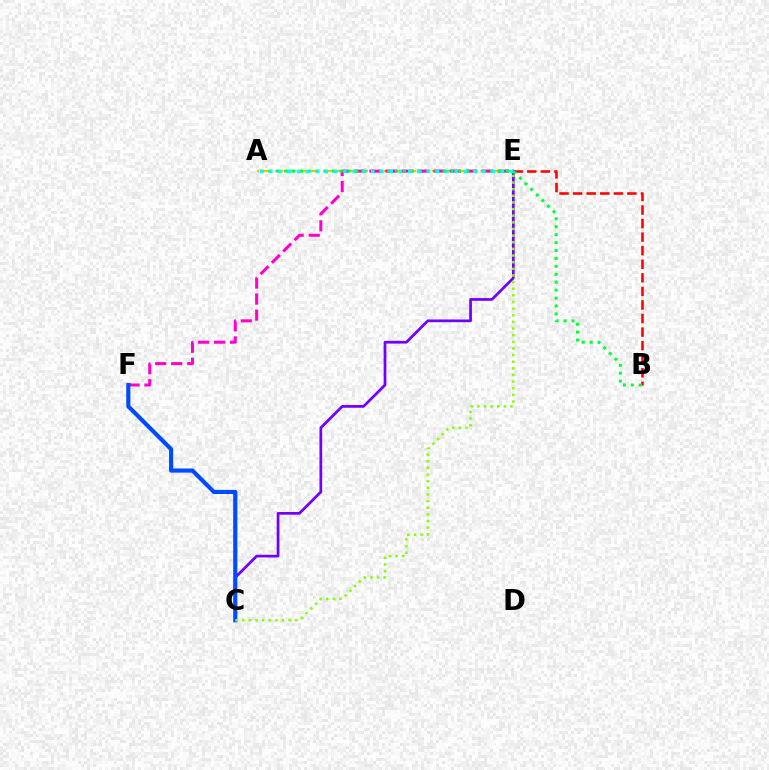{('B', 'E'): [{'color': '#ff0000', 'line_style': 'dashed', 'thickness': 1.84}], ('A', 'E'): [{'color': '#ffbd00', 'line_style': 'dashed', 'thickness': 1.64}, {'color': '#00fff6', 'line_style': 'dotted', 'thickness': 2.52}], ('E', 'F'): [{'color': '#ff00cf', 'line_style': 'dashed', 'thickness': 2.18}], ('C', 'E'): [{'color': '#7200ff', 'line_style': 'solid', 'thickness': 1.96}, {'color': '#84ff00', 'line_style': 'dotted', 'thickness': 1.8}], ('C', 'F'): [{'color': '#004bff', 'line_style': 'solid', 'thickness': 2.99}], ('A', 'B'): [{'color': '#00ff39', 'line_style': 'dotted', 'thickness': 2.15}]}